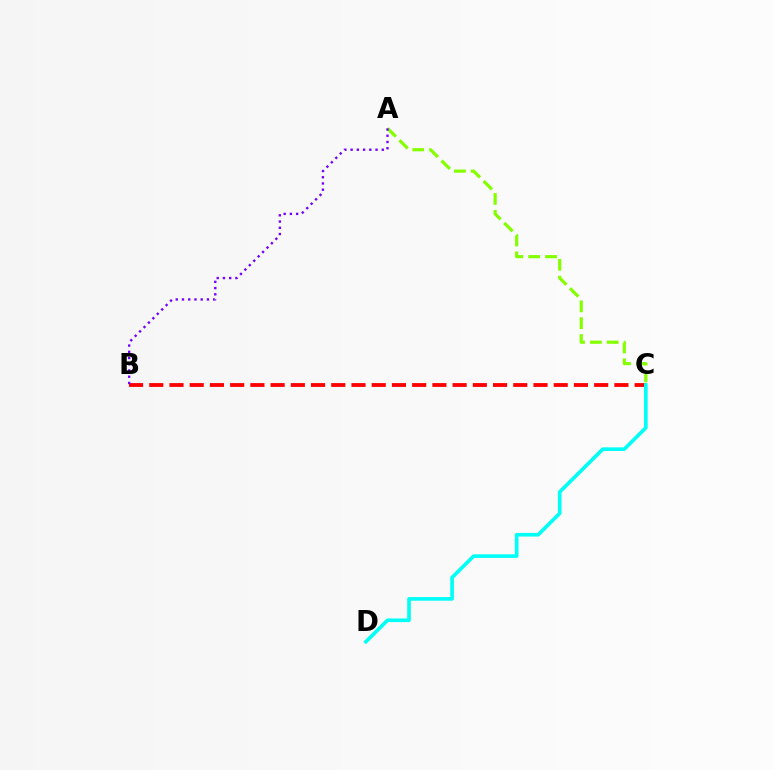{('B', 'C'): [{'color': '#ff0000', 'line_style': 'dashed', 'thickness': 2.75}], ('C', 'D'): [{'color': '#00fff6', 'line_style': 'solid', 'thickness': 2.62}], ('A', 'C'): [{'color': '#84ff00', 'line_style': 'dashed', 'thickness': 2.29}], ('A', 'B'): [{'color': '#7200ff', 'line_style': 'dotted', 'thickness': 1.69}]}